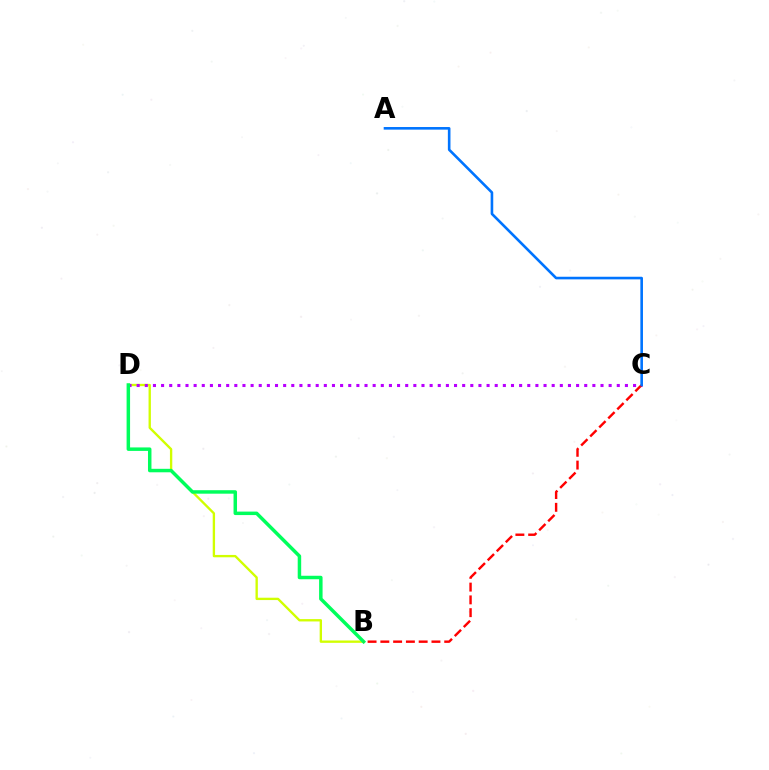{('B', 'D'): [{'color': '#d1ff00', 'line_style': 'solid', 'thickness': 1.69}, {'color': '#00ff5c', 'line_style': 'solid', 'thickness': 2.5}], ('C', 'D'): [{'color': '#b900ff', 'line_style': 'dotted', 'thickness': 2.21}], ('B', 'C'): [{'color': '#ff0000', 'line_style': 'dashed', 'thickness': 1.74}], ('A', 'C'): [{'color': '#0074ff', 'line_style': 'solid', 'thickness': 1.88}]}